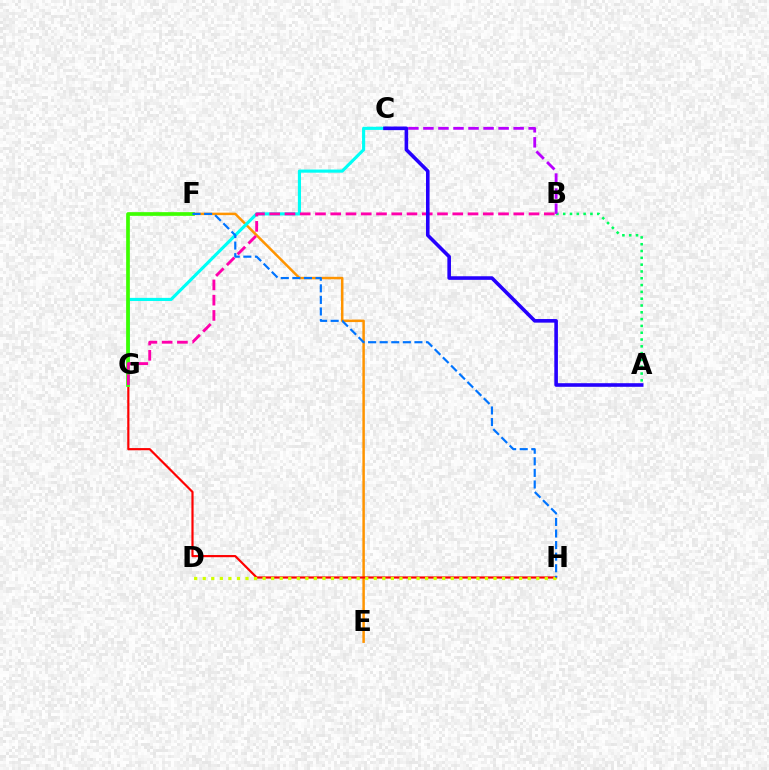{('E', 'F'): [{'color': '#ff9400', 'line_style': 'solid', 'thickness': 1.79}], ('G', 'H'): [{'color': '#ff0000', 'line_style': 'solid', 'thickness': 1.57}], ('A', 'B'): [{'color': '#00ff5c', 'line_style': 'dotted', 'thickness': 1.85}], ('C', 'G'): [{'color': '#00fff6', 'line_style': 'solid', 'thickness': 2.26}], ('B', 'C'): [{'color': '#b900ff', 'line_style': 'dashed', 'thickness': 2.04}], ('D', 'H'): [{'color': '#d1ff00', 'line_style': 'dotted', 'thickness': 2.32}], ('F', 'G'): [{'color': '#3dff00', 'line_style': 'solid', 'thickness': 2.66}], ('B', 'G'): [{'color': '#ff00ac', 'line_style': 'dashed', 'thickness': 2.07}], ('A', 'C'): [{'color': '#2500ff', 'line_style': 'solid', 'thickness': 2.59}], ('F', 'H'): [{'color': '#0074ff', 'line_style': 'dashed', 'thickness': 1.57}]}